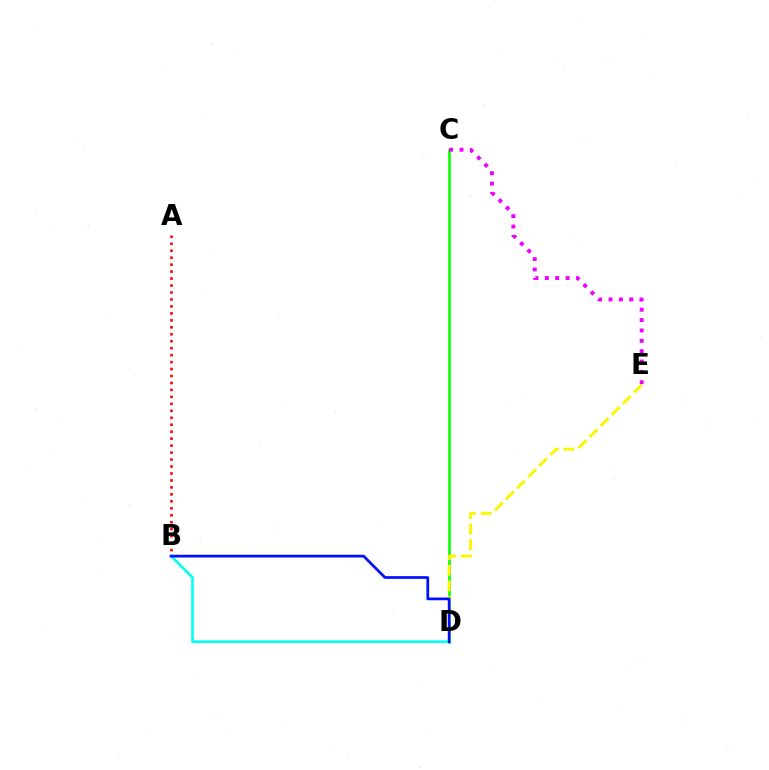{('C', 'D'): [{'color': '#08ff00', 'line_style': 'solid', 'thickness': 1.9}], ('D', 'E'): [{'color': '#fcf500', 'line_style': 'dashed', 'thickness': 2.12}], ('B', 'D'): [{'color': '#00fff6', 'line_style': 'solid', 'thickness': 1.86}, {'color': '#0010ff', 'line_style': 'solid', 'thickness': 1.97}], ('A', 'B'): [{'color': '#ff0000', 'line_style': 'dotted', 'thickness': 1.89}], ('C', 'E'): [{'color': '#ee00ff', 'line_style': 'dotted', 'thickness': 2.81}]}